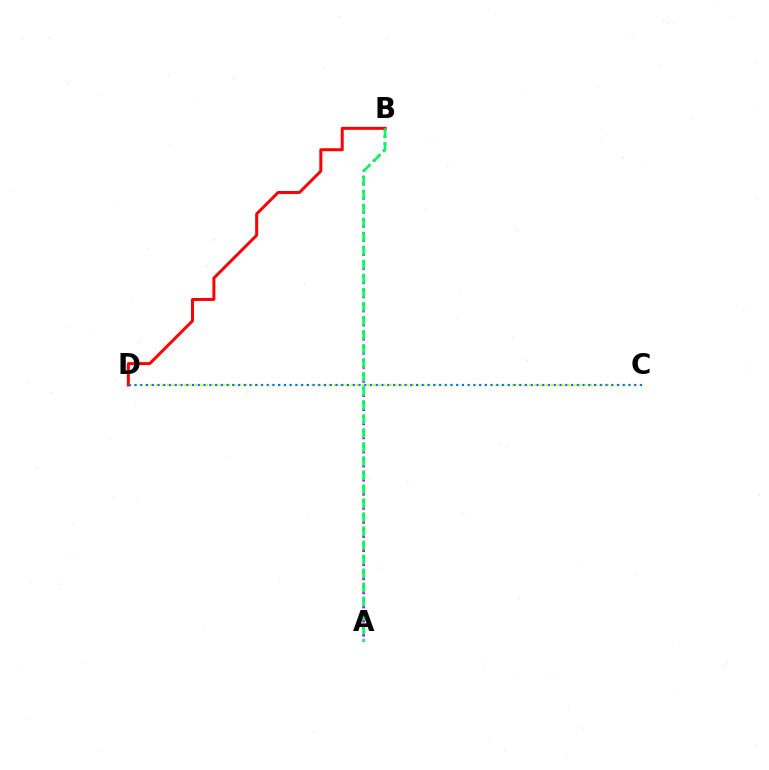{('A', 'B'): [{'color': '#b900ff', 'line_style': 'dotted', 'thickness': 1.91}, {'color': '#00ff5c', 'line_style': 'dashed', 'thickness': 1.91}], ('C', 'D'): [{'color': '#d1ff00', 'line_style': 'dotted', 'thickness': 1.51}, {'color': '#0074ff', 'line_style': 'dotted', 'thickness': 1.56}], ('B', 'D'): [{'color': '#ff0000', 'line_style': 'solid', 'thickness': 2.16}]}